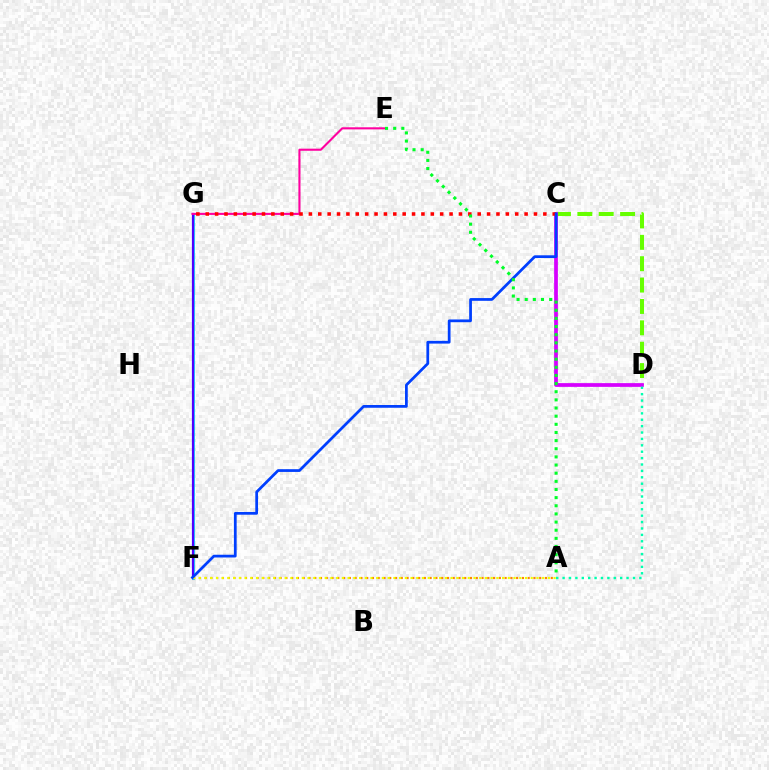{('A', 'F'): [{'color': '#ff8800', 'line_style': 'dotted', 'thickness': 1.57}, {'color': '#eeff00', 'line_style': 'dotted', 'thickness': 1.55}], ('F', 'G'): [{'color': '#00c7ff', 'line_style': 'solid', 'thickness': 1.93}, {'color': '#4f00ff', 'line_style': 'solid', 'thickness': 1.58}], ('C', 'D'): [{'color': '#66ff00', 'line_style': 'dashed', 'thickness': 2.9}, {'color': '#d600ff', 'line_style': 'solid', 'thickness': 2.69}], ('A', 'D'): [{'color': '#00ffaf', 'line_style': 'dotted', 'thickness': 1.74}], ('E', 'G'): [{'color': '#ff00a0', 'line_style': 'solid', 'thickness': 1.51}], ('C', 'G'): [{'color': '#ff0000', 'line_style': 'dotted', 'thickness': 2.55}], ('C', 'F'): [{'color': '#003fff', 'line_style': 'solid', 'thickness': 1.98}], ('A', 'E'): [{'color': '#00ff27', 'line_style': 'dotted', 'thickness': 2.21}]}